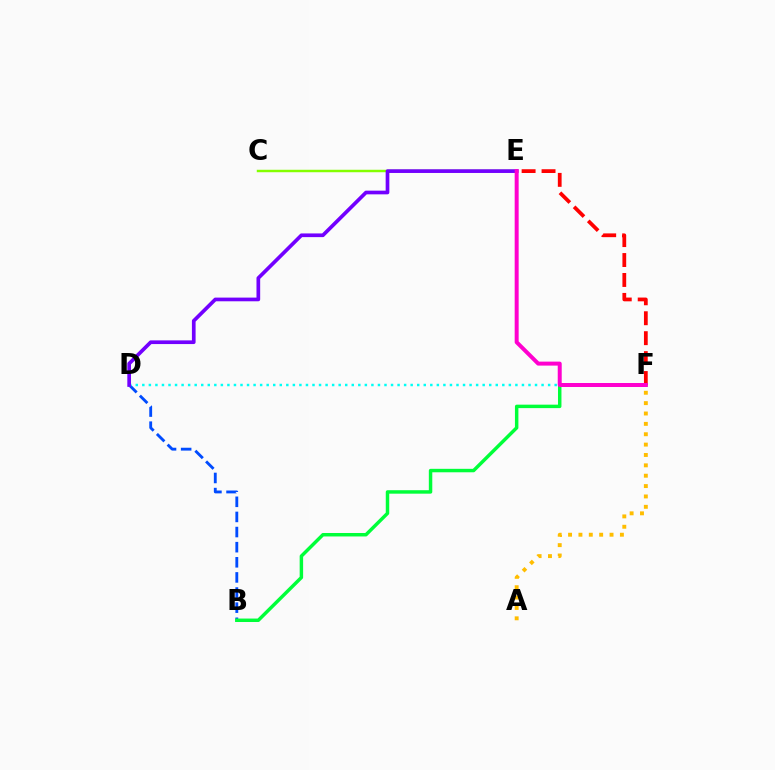{('B', 'D'): [{'color': '#004bff', 'line_style': 'dashed', 'thickness': 2.05}], ('B', 'F'): [{'color': '#00ff39', 'line_style': 'solid', 'thickness': 2.49}], ('E', 'F'): [{'color': '#ff0000', 'line_style': 'dashed', 'thickness': 2.71}, {'color': '#ff00cf', 'line_style': 'solid', 'thickness': 2.87}], ('C', 'E'): [{'color': '#84ff00', 'line_style': 'solid', 'thickness': 1.77}], ('D', 'F'): [{'color': '#00fff6', 'line_style': 'dotted', 'thickness': 1.78}], ('D', 'E'): [{'color': '#7200ff', 'line_style': 'solid', 'thickness': 2.66}], ('A', 'F'): [{'color': '#ffbd00', 'line_style': 'dotted', 'thickness': 2.82}]}